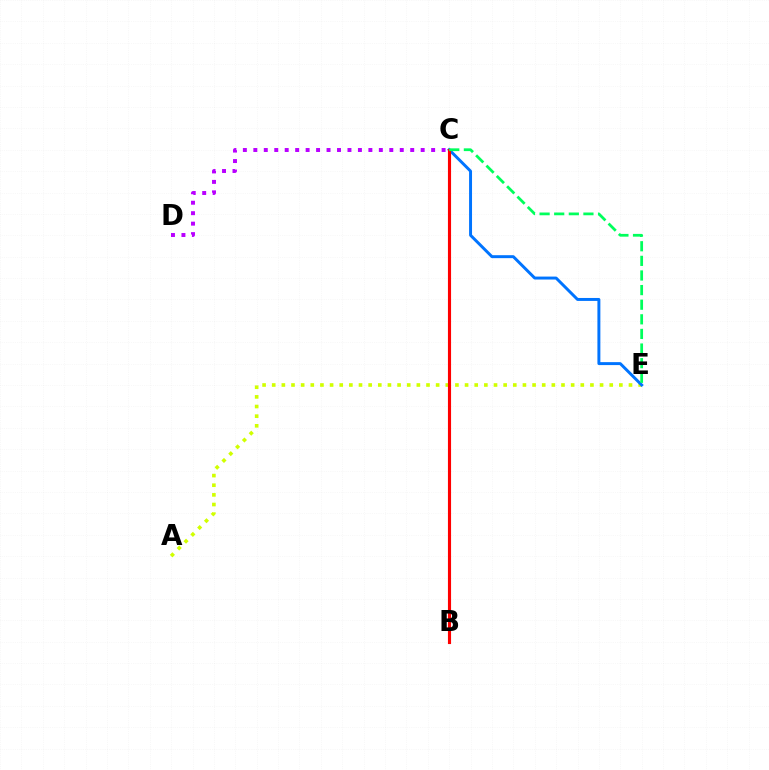{('A', 'E'): [{'color': '#d1ff00', 'line_style': 'dotted', 'thickness': 2.62}], ('C', 'D'): [{'color': '#b900ff', 'line_style': 'dotted', 'thickness': 2.84}], ('C', 'E'): [{'color': '#0074ff', 'line_style': 'solid', 'thickness': 2.13}, {'color': '#00ff5c', 'line_style': 'dashed', 'thickness': 1.99}], ('B', 'C'): [{'color': '#ff0000', 'line_style': 'solid', 'thickness': 2.25}]}